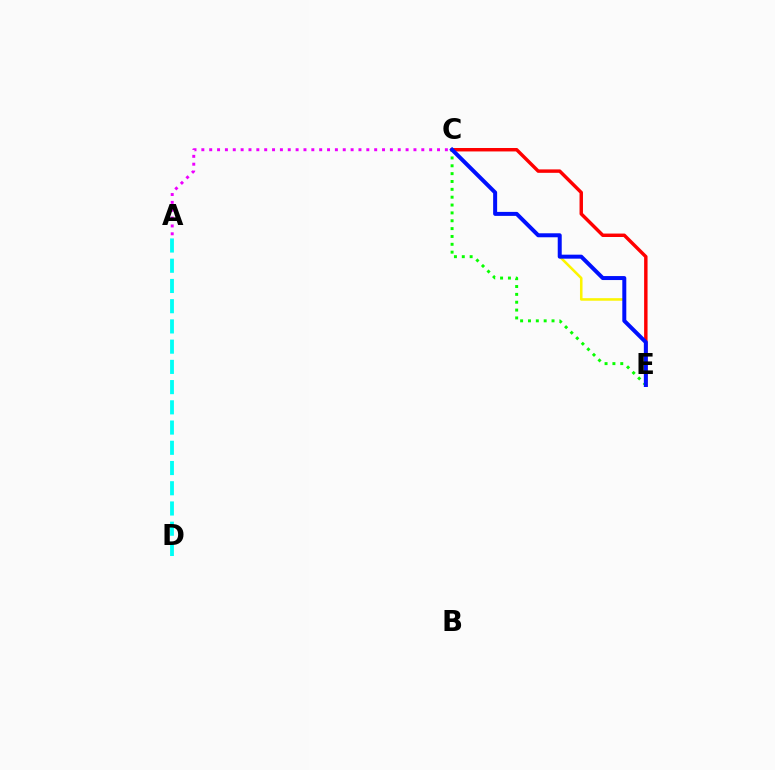{('C', 'E'): [{'color': '#fcf500', 'line_style': 'solid', 'thickness': 1.83}, {'color': '#ff0000', 'line_style': 'solid', 'thickness': 2.47}, {'color': '#08ff00', 'line_style': 'dotted', 'thickness': 2.13}, {'color': '#0010ff', 'line_style': 'solid', 'thickness': 2.87}], ('A', 'C'): [{'color': '#ee00ff', 'line_style': 'dotted', 'thickness': 2.13}], ('A', 'D'): [{'color': '#00fff6', 'line_style': 'dashed', 'thickness': 2.75}]}